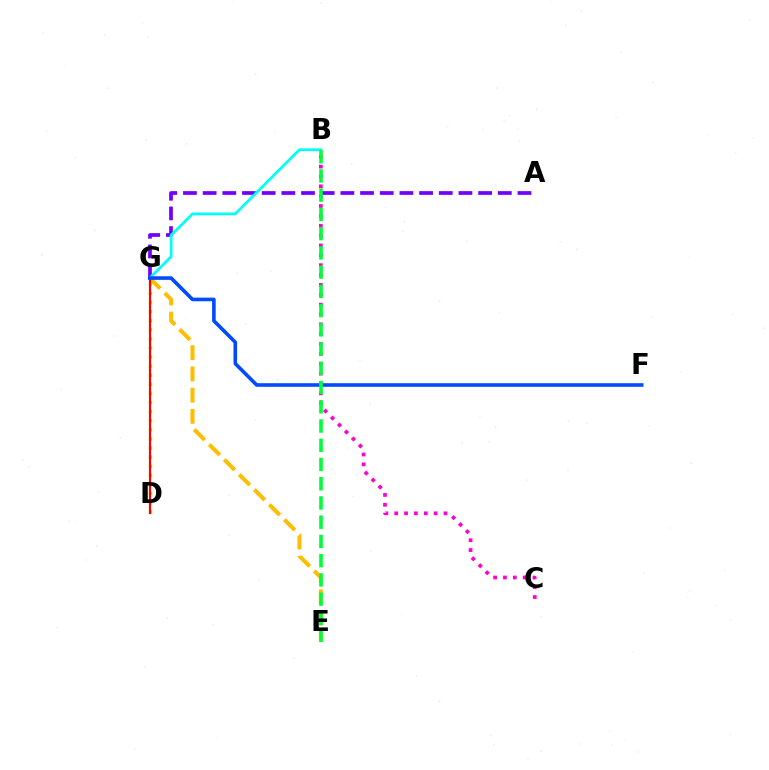{('D', 'G'): [{'color': '#84ff00', 'line_style': 'dotted', 'thickness': 2.47}, {'color': '#ff0000', 'line_style': 'solid', 'thickness': 1.56}], ('E', 'G'): [{'color': '#ffbd00', 'line_style': 'dashed', 'thickness': 2.88}], ('A', 'G'): [{'color': '#7200ff', 'line_style': 'dashed', 'thickness': 2.67}], ('B', 'G'): [{'color': '#00fff6', 'line_style': 'solid', 'thickness': 1.98}], ('B', 'C'): [{'color': '#ff00cf', 'line_style': 'dotted', 'thickness': 2.68}], ('F', 'G'): [{'color': '#004bff', 'line_style': 'solid', 'thickness': 2.6}], ('B', 'E'): [{'color': '#00ff39', 'line_style': 'dashed', 'thickness': 2.61}]}